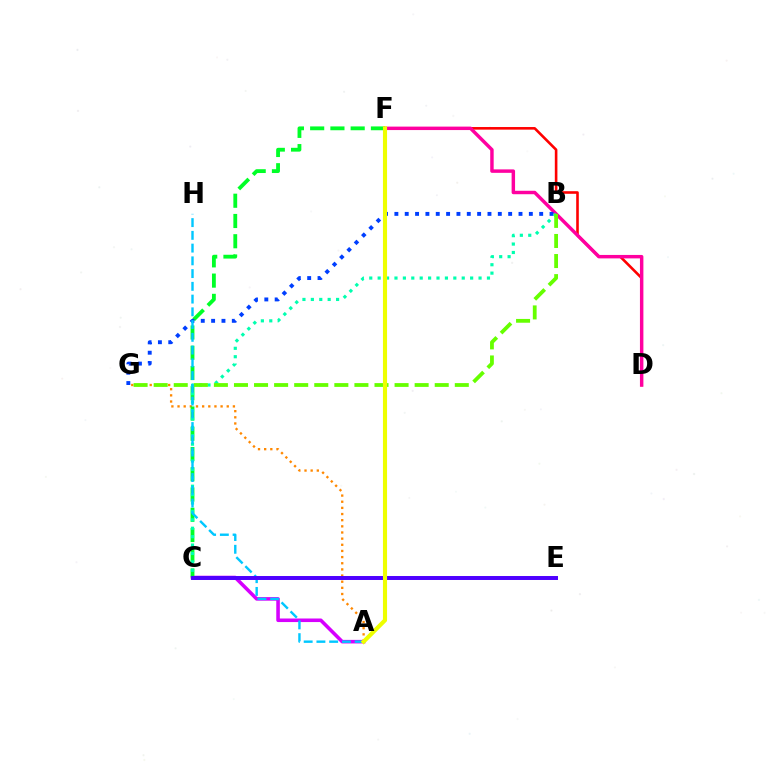{('A', 'G'): [{'color': '#ff8800', 'line_style': 'dotted', 'thickness': 1.67}], ('A', 'C'): [{'color': '#d600ff', 'line_style': 'solid', 'thickness': 2.57}], ('D', 'F'): [{'color': '#ff0000', 'line_style': 'solid', 'thickness': 1.87}, {'color': '#ff00a0', 'line_style': 'solid', 'thickness': 2.48}], ('C', 'F'): [{'color': '#00ff27', 'line_style': 'dashed', 'thickness': 2.75}], ('B', 'G'): [{'color': '#003fff', 'line_style': 'dotted', 'thickness': 2.81}, {'color': '#66ff00', 'line_style': 'dashed', 'thickness': 2.73}], ('B', 'C'): [{'color': '#00ffaf', 'line_style': 'dotted', 'thickness': 2.28}], ('A', 'H'): [{'color': '#00c7ff', 'line_style': 'dashed', 'thickness': 1.73}], ('C', 'E'): [{'color': '#4f00ff', 'line_style': 'solid', 'thickness': 2.86}], ('A', 'F'): [{'color': '#eeff00', 'line_style': 'solid', 'thickness': 2.96}]}